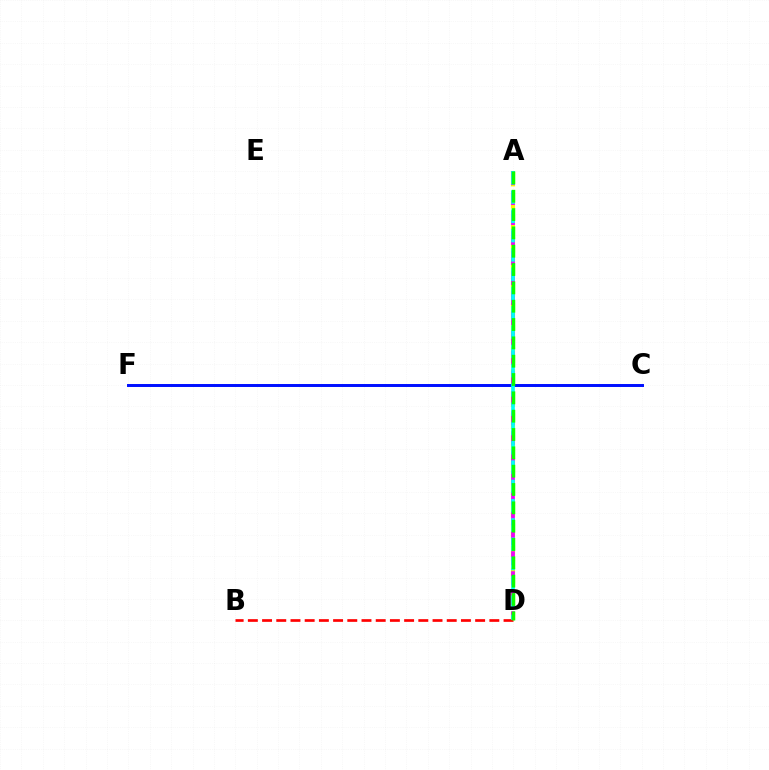{('A', 'D'): [{'color': '#fcf500', 'line_style': 'dashed', 'thickness': 2.99}, {'color': '#ee00ff', 'line_style': 'dashed', 'thickness': 2.72}, {'color': '#00fff6', 'line_style': 'dashed', 'thickness': 2.62}, {'color': '#08ff00', 'line_style': 'dashed', 'thickness': 2.49}], ('C', 'F'): [{'color': '#0010ff', 'line_style': 'solid', 'thickness': 2.13}], ('B', 'D'): [{'color': '#ff0000', 'line_style': 'dashed', 'thickness': 1.93}]}